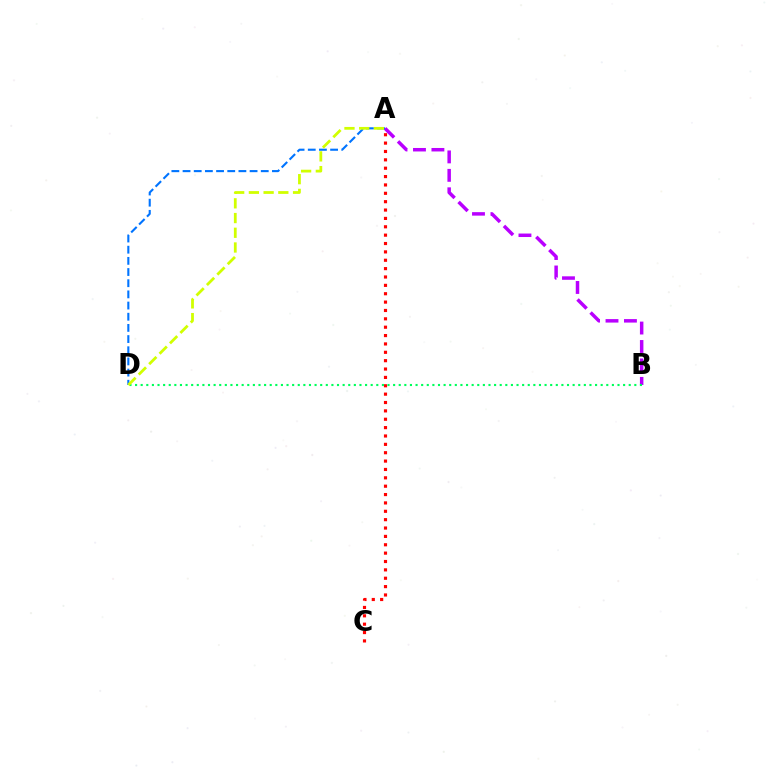{('A', 'C'): [{'color': '#ff0000', 'line_style': 'dotted', 'thickness': 2.27}], ('A', 'B'): [{'color': '#b900ff', 'line_style': 'dashed', 'thickness': 2.51}], ('A', 'D'): [{'color': '#0074ff', 'line_style': 'dashed', 'thickness': 1.52}, {'color': '#d1ff00', 'line_style': 'dashed', 'thickness': 2.0}], ('B', 'D'): [{'color': '#00ff5c', 'line_style': 'dotted', 'thickness': 1.52}]}